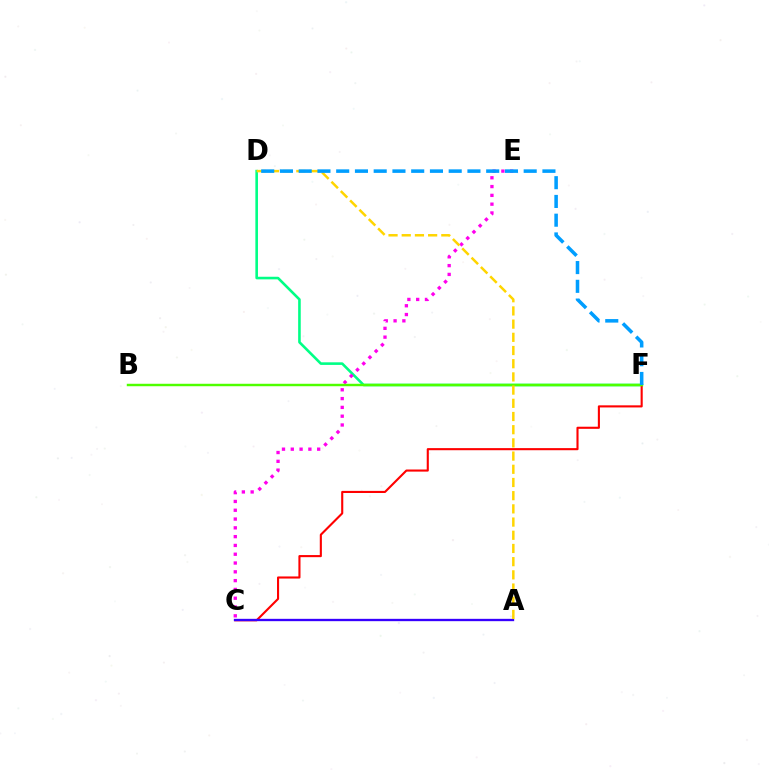{('D', 'F'): [{'color': '#00ff86', 'line_style': 'solid', 'thickness': 1.87}, {'color': '#009eff', 'line_style': 'dashed', 'thickness': 2.55}], ('C', 'F'): [{'color': '#ff0000', 'line_style': 'solid', 'thickness': 1.52}], ('C', 'E'): [{'color': '#ff00ed', 'line_style': 'dotted', 'thickness': 2.39}], ('B', 'F'): [{'color': '#4fff00', 'line_style': 'solid', 'thickness': 1.77}], ('A', 'C'): [{'color': '#3700ff', 'line_style': 'solid', 'thickness': 1.68}], ('A', 'D'): [{'color': '#ffd500', 'line_style': 'dashed', 'thickness': 1.79}]}